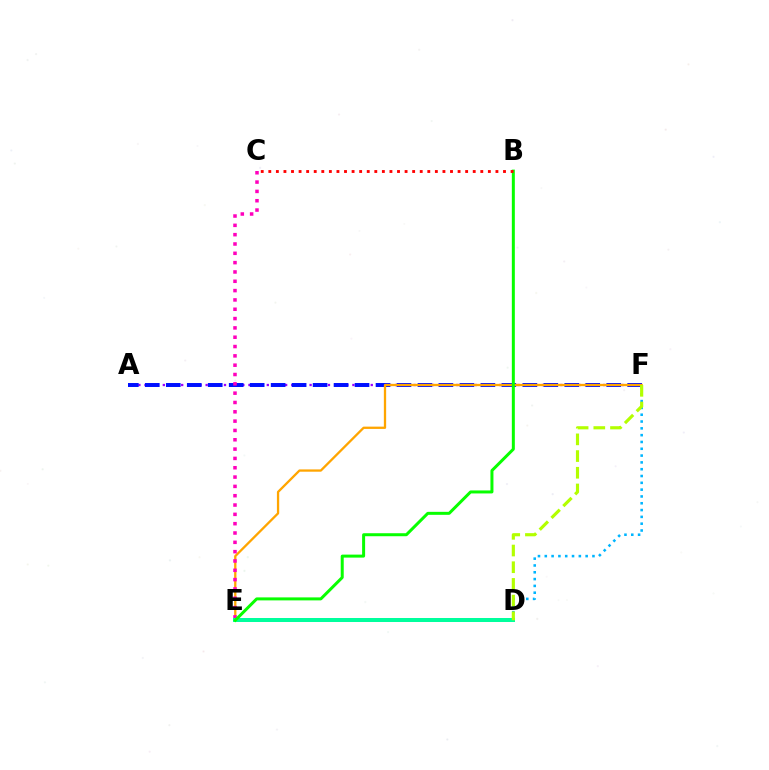{('A', 'F'): [{'color': '#9b00ff', 'line_style': 'dotted', 'thickness': 1.66}, {'color': '#0010ff', 'line_style': 'dashed', 'thickness': 2.85}], ('E', 'F'): [{'color': '#ffa500', 'line_style': 'solid', 'thickness': 1.65}], ('D', 'F'): [{'color': '#00b5ff', 'line_style': 'dotted', 'thickness': 1.85}, {'color': '#b3ff00', 'line_style': 'dashed', 'thickness': 2.27}], ('C', 'E'): [{'color': '#ff00bd', 'line_style': 'dotted', 'thickness': 2.53}], ('D', 'E'): [{'color': '#00ff9d', 'line_style': 'solid', 'thickness': 2.88}], ('B', 'E'): [{'color': '#08ff00', 'line_style': 'solid', 'thickness': 2.16}], ('B', 'C'): [{'color': '#ff0000', 'line_style': 'dotted', 'thickness': 2.06}]}